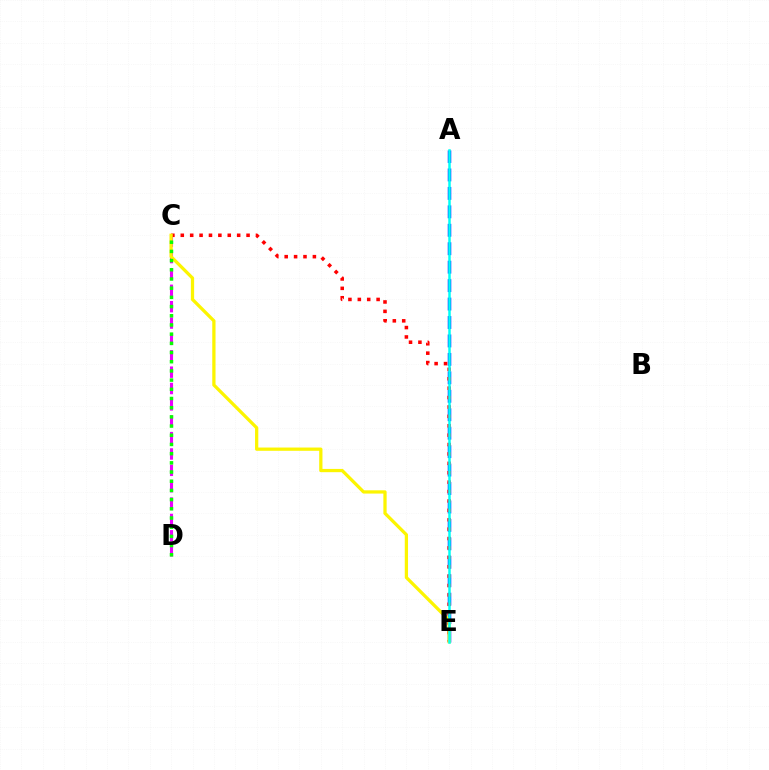{('A', 'E'): [{'color': '#0010ff', 'line_style': 'dashed', 'thickness': 2.51}, {'color': '#00fff6', 'line_style': 'solid', 'thickness': 1.8}], ('C', 'D'): [{'color': '#ee00ff', 'line_style': 'dashed', 'thickness': 2.22}, {'color': '#08ff00', 'line_style': 'dotted', 'thickness': 2.5}], ('C', 'E'): [{'color': '#ff0000', 'line_style': 'dotted', 'thickness': 2.55}, {'color': '#fcf500', 'line_style': 'solid', 'thickness': 2.35}]}